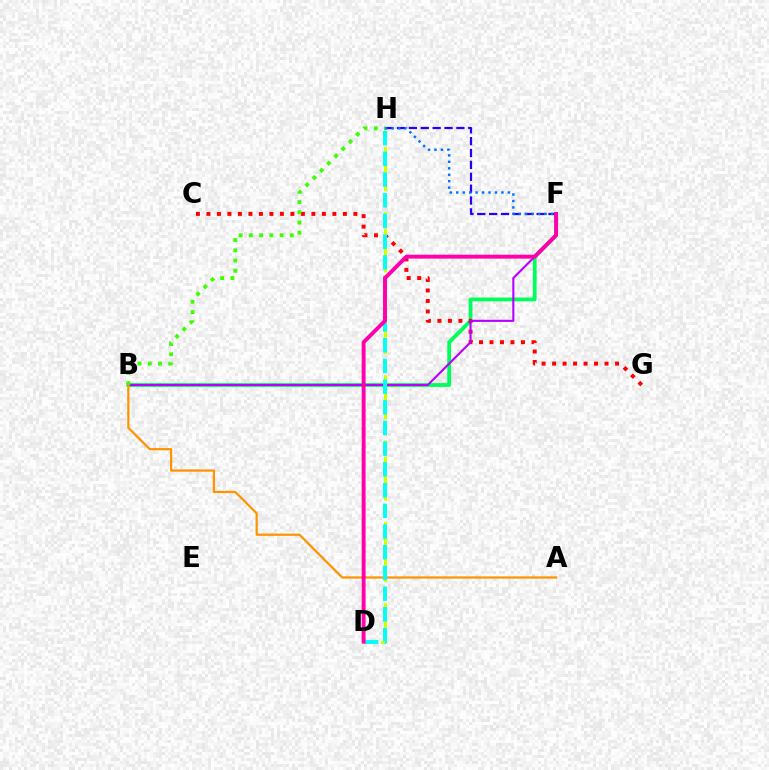{('B', 'F'): [{'color': '#00ff5c', 'line_style': 'solid', 'thickness': 2.74}, {'color': '#b900ff', 'line_style': 'solid', 'thickness': 1.52}], ('C', 'G'): [{'color': '#ff0000', 'line_style': 'dotted', 'thickness': 2.85}], ('A', 'B'): [{'color': '#ff9400', 'line_style': 'solid', 'thickness': 1.62}], ('D', 'H'): [{'color': '#d1ff00', 'line_style': 'dashed', 'thickness': 2.21}, {'color': '#00fff6', 'line_style': 'dashed', 'thickness': 2.81}], ('F', 'H'): [{'color': '#2500ff', 'line_style': 'dashed', 'thickness': 1.61}, {'color': '#0074ff', 'line_style': 'dotted', 'thickness': 1.75}], ('B', 'H'): [{'color': '#3dff00', 'line_style': 'dotted', 'thickness': 2.78}], ('D', 'F'): [{'color': '#ff00ac', 'line_style': 'solid', 'thickness': 2.82}]}